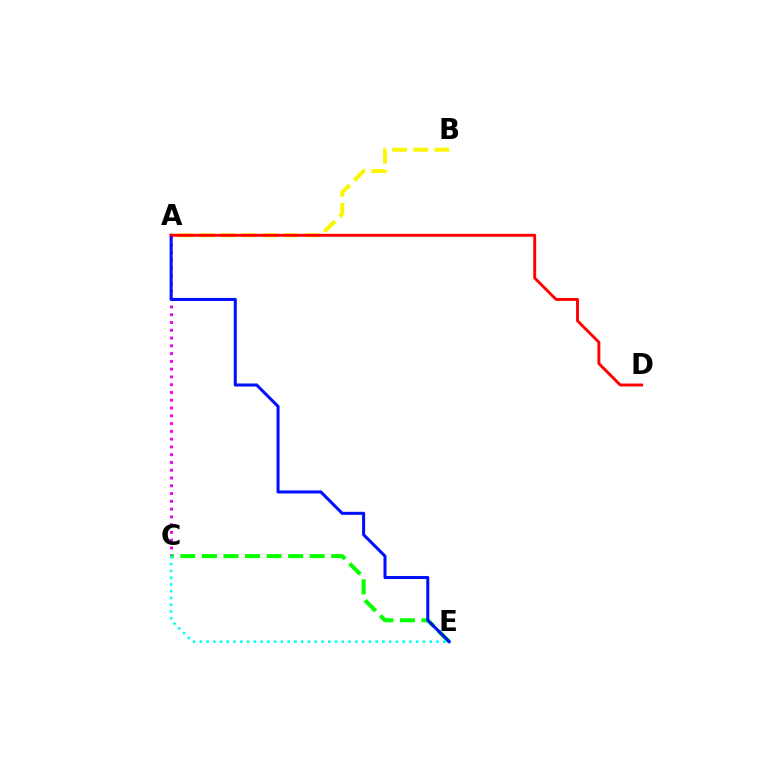{('A', 'C'): [{'color': '#ee00ff', 'line_style': 'dotted', 'thickness': 2.11}], ('C', 'E'): [{'color': '#08ff00', 'line_style': 'dashed', 'thickness': 2.93}, {'color': '#00fff6', 'line_style': 'dotted', 'thickness': 1.84}], ('A', 'B'): [{'color': '#fcf500', 'line_style': 'dashed', 'thickness': 2.87}], ('A', 'E'): [{'color': '#0010ff', 'line_style': 'solid', 'thickness': 2.19}], ('A', 'D'): [{'color': '#ff0000', 'line_style': 'solid', 'thickness': 2.08}]}